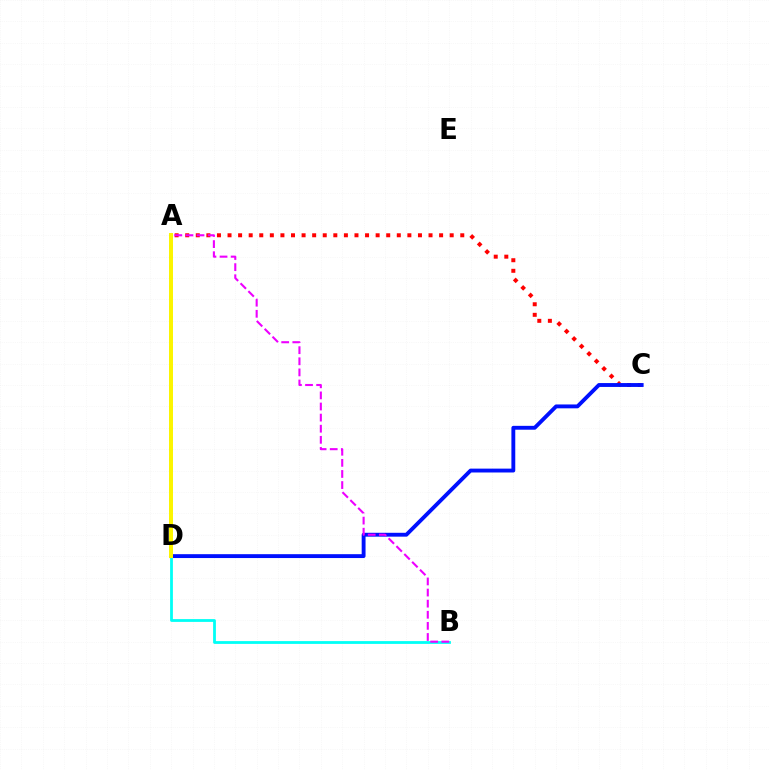{('A', 'C'): [{'color': '#ff0000', 'line_style': 'dotted', 'thickness': 2.87}], ('C', 'D'): [{'color': '#0010ff', 'line_style': 'solid', 'thickness': 2.78}], ('B', 'D'): [{'color': '#00fff6', 'line_style': 'solid', 'thickness': 2.01}], ('A', 'D'): [{'color': '#08ff00', 'line_style': 'dotted', 'thickness': 2.75}, {'color': '#fcf500', 'line_style': 'solid', 'thickness': 2.86}], ('A', 'B'): [{'color': '#ee00ff', 'line_style': 'dashed', 'thickness': 1.51}]}